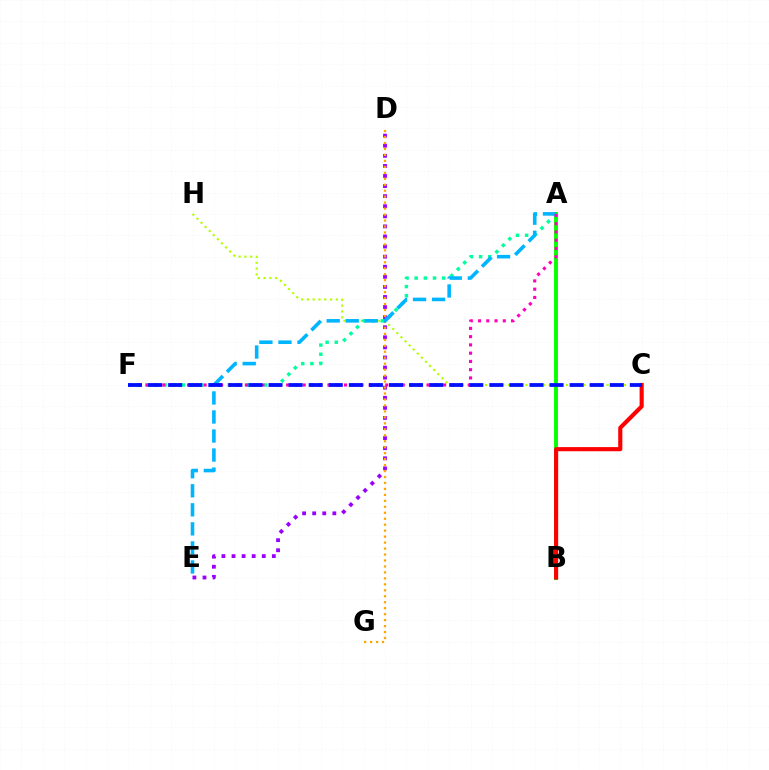{('D', 'E'): [{'color': '#9b00ff', 'line_style': 'dotted', 'thickness': 2.74}], ('A', 'B'): [{'color': '#08ff00', 'line_style': 'solid', 'thickness': 2.81}], ('C', 'H'): [{'color': '#b3ff00', 'line_style': 'dotted', 'thickness': 1.57}], ('D', 'G'): [{'color': '#ffa500', 'line_style': 'dotted', 'thickness': 1.62}], ('A', 'F'): [{'color': '#00ff9d', 'line_style': 'dotted', 'thickness': 2.49}, {'color': '#ff00bd', 'line_style': 'dotted', 'thickness': 2.24}], ('A', 'E'): [{'color': '#00b5ff', 'line_style': 'dashed', 'thickness': 2.59}], ('B', 'C'): [{'color': '#ff0000', 'line_style': 'solid', 'thickness': 2.97}], ('C', 'F'): [{'color': '#0010ff', 'line_style': 'dashed', 'thickness': 2.73}]}